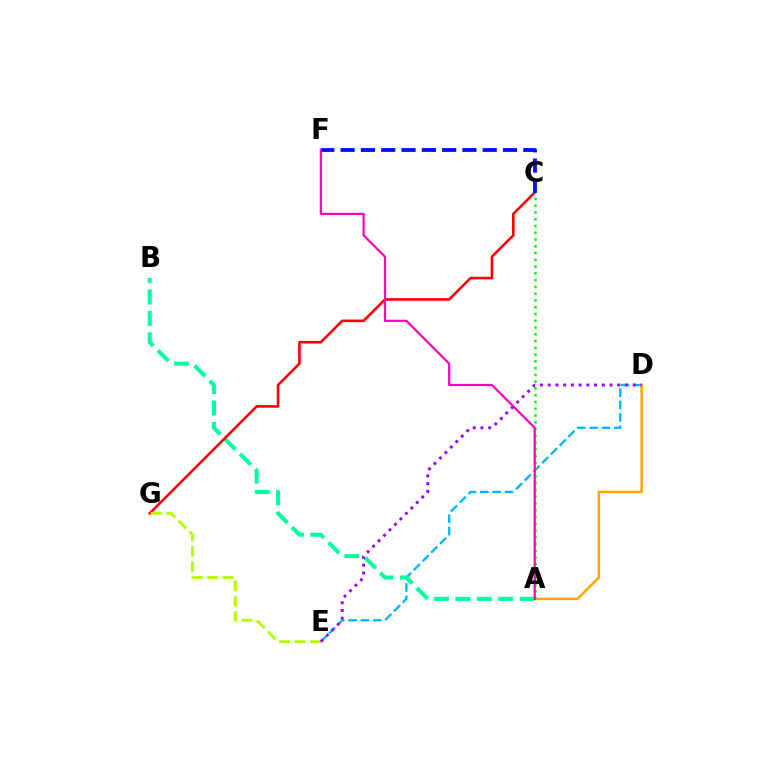{('D', 'E'): [{'color': '#00b5ff', 'line_style': 'dashed', 'thickness': 1.68}, {'color': '#9b00ff', 'line_style': 'dotted', 'thickness': 2.1}], ('A', 'B'): [{'color': '#00ff9d', 'line_style': 'dashed', 'thickness': 2.91}], ('C', 'G'): [{'color': '#ff0000', 'line_style': 'solid', 'thickness': 1.89}], ('A', 'C'): [{'color': '#08ff00', 'line_style': 'dotted', 'thickness': 1.84}], ('E', 'G'): [{'color': '#b3ff00', 'line_style': 'dashed', 'thickness': 2.1}], ('A', 'D'): [{'color': '#ffa500', 'line_style': 'solid', 'thickness': 1.82}], ('C', 'F'): [{'color': '#0010ff', 'line_style': 'dashed', 'thickness': 2.76}], ('A', 'F'): [{'color': '#ff00bd', 'line_style': 'solid', 'thickness': 1.58}]}